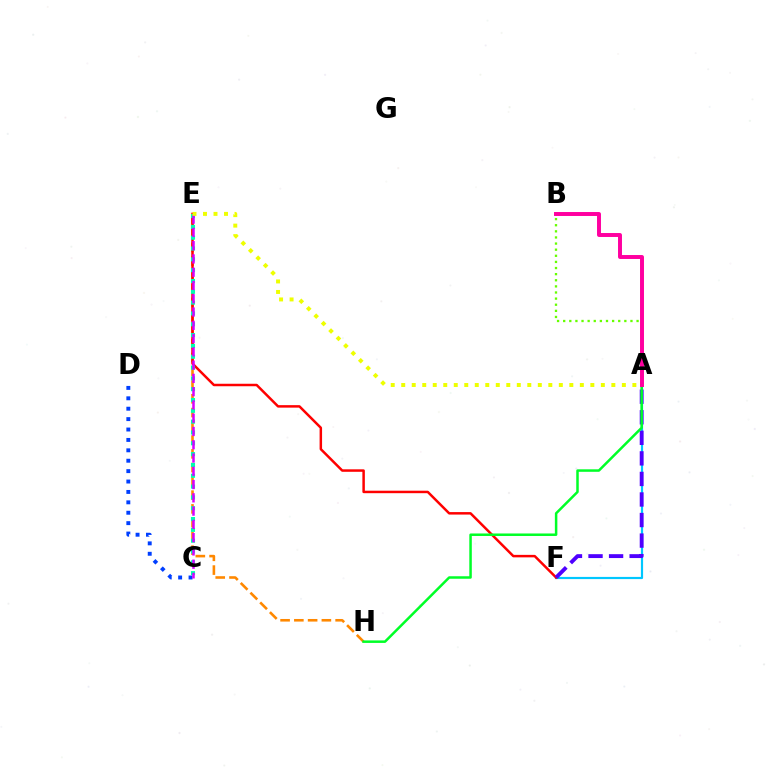{('C', 'D'): [{'color': '#003fff', 'line_style': 'dotted', 'thickness': 2.83}], ('A', 'F'): [{'color': '#00c7ff', 'line_style': 'solid', 'thickness': 1.57}, {'color': '#4f00ff', 'line_style': 'dashed', 'thickness': 2.79}], ('E', 'H'): [{'color': '#ff8800', 'line_style': 'dashed', 'thickness': 1.87}], ('A', 'B'): [{'color': '#66ff00', 'line_style': 'dotted', 'thickness': 1.66}, {'color': '#ff00a0', 'line_style': 'solid', 'thickness': 2.84}], ('E', 'F'): [{'color': '#ff0000', 'line_style': 'solid', 'thickness': 1.79}], ('C', 'E'): [{'color': '#00ffaf', 'line_style': 'dotted', 'thickness': 2.94}, {'color': '#d600ff', 'line_style': 'dashed', 'thickness': 1.8}], ('A', 'H'): [{'color': '#00ff27', 'line_style': 'solid', 'thickness': 1.8}], ('A', 'E'): [{'color': '#eeff00', 'line_style': 'dotted', 'thickness': 2.85}]}